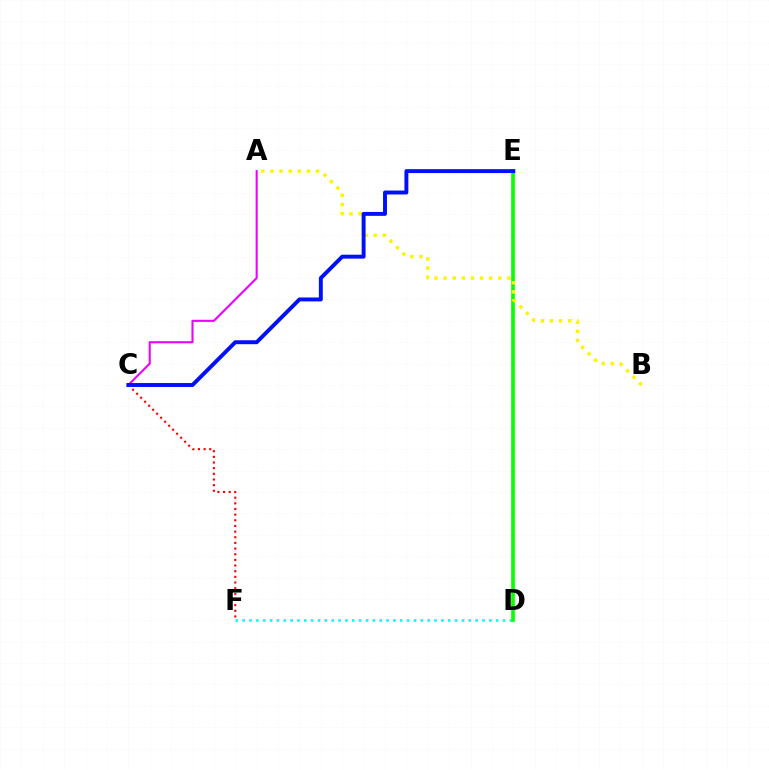{('D', 'F'): [{'color': '#00fff6', 'line_style': 'dotted', 'thickness': 1.86}], ('C', 'F'): [{'color': '#ff0000', 'line_style': 'dotted', 'thickness': 1.54}], ('D', 'E'): [{'color': '#08ff00', 'line_style': 'solid', 'thickness': 2.63}], ('A', 'B'): [{'color': '#fcf500', 'line_style': 'dotted', 'thickness': 2.47}], ('A', 'C'): [{'color': '#ee00ff', 'line_style': 'solid', 'thickness': 1.5}], ('C', 'E'): [{'color': '#0010ff', 'line_style': 'solid', 'thickness': 2.82}]}